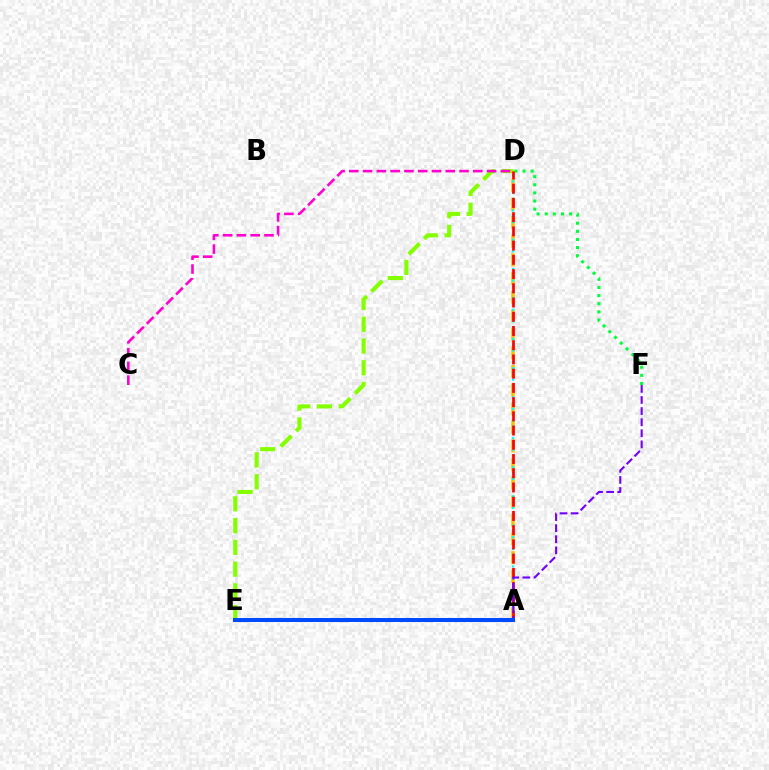{('D', 'E'): [{'color': '#84ff00', 'line_style': 'dashed', 'thickness': 2.96}], ('A', 'D'): [{'color': '#ffbd00', 'line_style': 'dashed', 'thickness': 2.53}, {'color': '#00fff6', 'line_style': 'dotted', 'thickness': 1.59}, {'color': '#ff0000', 'line_style': 'dashed', 'thickness': 1.93}], ('C', 'D'): [{'color': '#ff00cf', 'line_style': 'dashed', 'thickness': 1.87}], ('D', 'F'): [{'color': '#00ff39', 'line_style': 'dotted', 'thickness': 2.21}], ('A', 'F'): [{'color': '#7200ff', 'line_style': 'dashed', 'thickness': 1.51}], ('A', 'E'): [{'color': '#004bff', 'line_style': 'solid', 'thickness': 2.91}]}